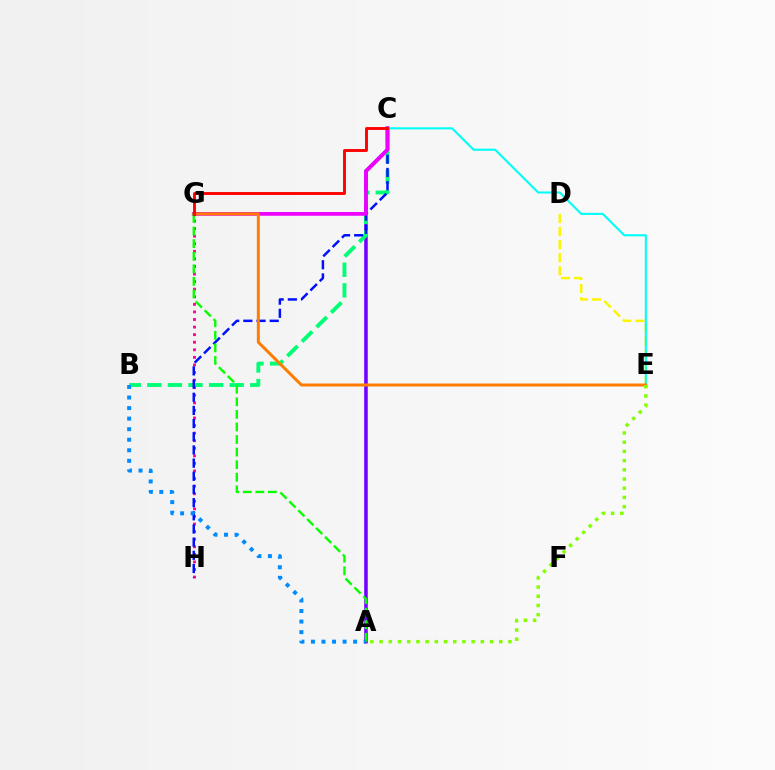{('D', 'E'): [{'color': '#fcf500', 'line_style': 'dashed', 'thickness': 1.78}], ('A', 'C'): [{'color': '#7200ff', 'line_style': 'solid', 'thickness': 2.55}], ('B', 'C'): [{'color': '#00ff74', 'line_style': 'dashed', 'thickness': 2.8}], ('G', 'H'): [{'color': '#ff0094', 'line_style': 'dotted', 'thickness': 2.06}], ('C', 'E'): [{'color': '#00fff6', 'line_style': 'solid', 'thickness': 1.51}], ('C', 'H'): [{'color': '#0010ff', 'line_style': 'dashed', 'thickness': 1.79}], ('C', 'G'): [{'color': '#ee00ff', 'line_style': 'solid', 'thickness': 2.68}, {'color': '#ff0000', 'line_style': 'solid', 'thickness': 2.08}], ('E', 'G'): [{'color': '#ff7c00', 'line_style': 'solid', 'thickness': 2.15}], ('A', 'G'): [{'color': '#08ff00', 'line_style': 'dashed', 'thickness': 1.71}], ('A', 'B'): [{'color': '#008cff', 'line_style': 'dotted', 'thickness': 2.87}], ('A', 'E'): [{'color': '#84ff00', 'line_style': 'dotted', 'thickness': 2.5}]}